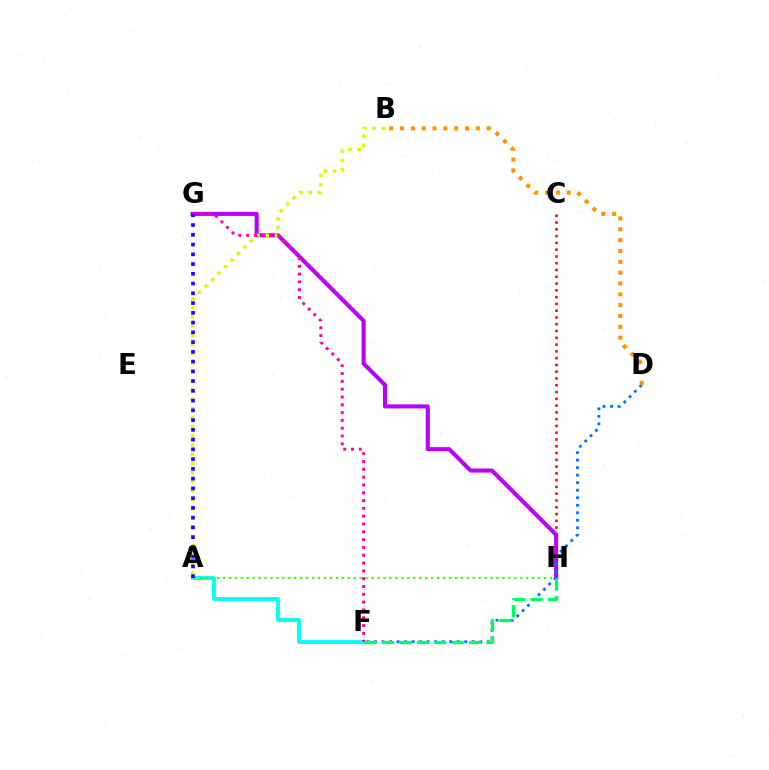{('C', 'H'): [{'color': '#ff0000', 'line_style': 'dotted', 'thickness': 1.84}], ('G', 'H'): [{'color': '#b900ff', 'line_style': 'solid', 'thickness': 2.93}], ('A', 'B'): [{'color': '#d1ff00', 'line_style': 'dotted', 'thickness': 2.49}], ('A', 'F'): [{'color': '#00fff6', 'line_style': 'solid', 'thickness': 2.74}], ('D', 'F'): [{'color': '#0074ff', 'line_style': 'dotted', 'thickness': 2.04}], ('F', 'H'): [{'color': '#00ff5c', 'line_style': 'dashed', 'thickness': 2.37}], ('F', 'G'): [{'color': '#ff00ac', 'line_style': 'dotted', 'thickness': 2.12}], ('A', 'H'): [{'color': '#3dff00', 'line_style': 'dotted', 'thickness': 1.62}], ('B', 'D'): [{'color': '#ff9400', 'line_style': 'dotted', 'thickness': 2.94}], ('A', 'G'): [{'color': '#2500ff', 'line_style': 'dotted', 'thickness': 2.65}]}